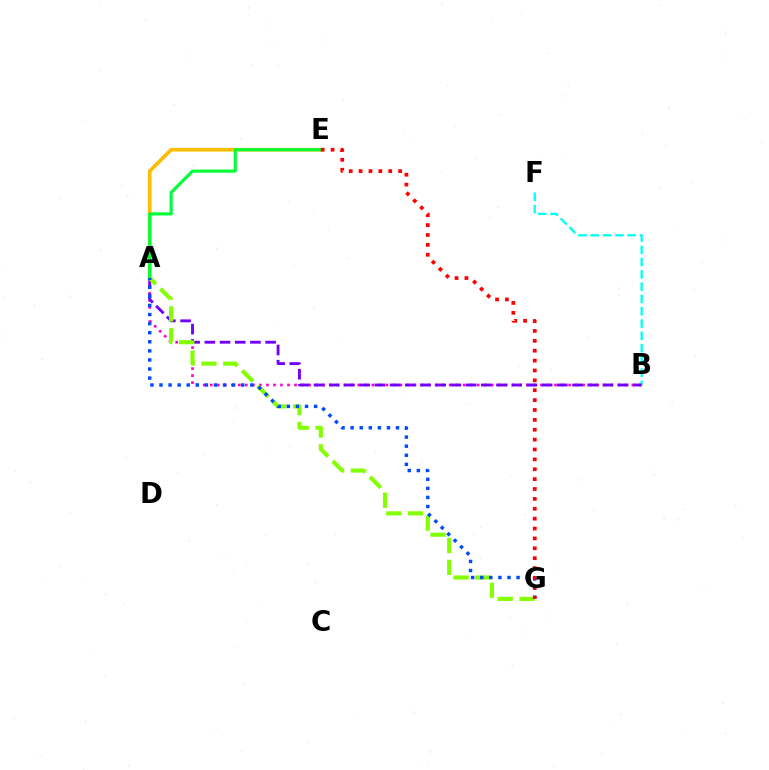{('A', 'B'): [{'color': '#ff00cf', 'line_style': 'dotted', 'thickness': 1.91}, {'color': '#7200ff', 'line_style': 'dashed', 'thickness': 2.07}], ('B', 'F'): [{'color': '#00fff6', 'line_style': 'dashed', 'thickness': 1.67}], ('A', 'E'): [{'color': '#ffbd00', 'line_style': 'solid', 'thickness': 2.66}, {'color': '#00ff39', 'line_style': 'solid', 'thickness': 2.26}], ('A', 'G'): [{'color': '#84ff00', 'line_style': 'dashed', 'thickness': 2.97}, {'color': '#004bff', 'line_style': 'dotted', 'thickness': 2.47}], ('E', 'G'): [{'color': '#ff0000', 'line_style': 'dotted', 'thickness': 2.68}]}